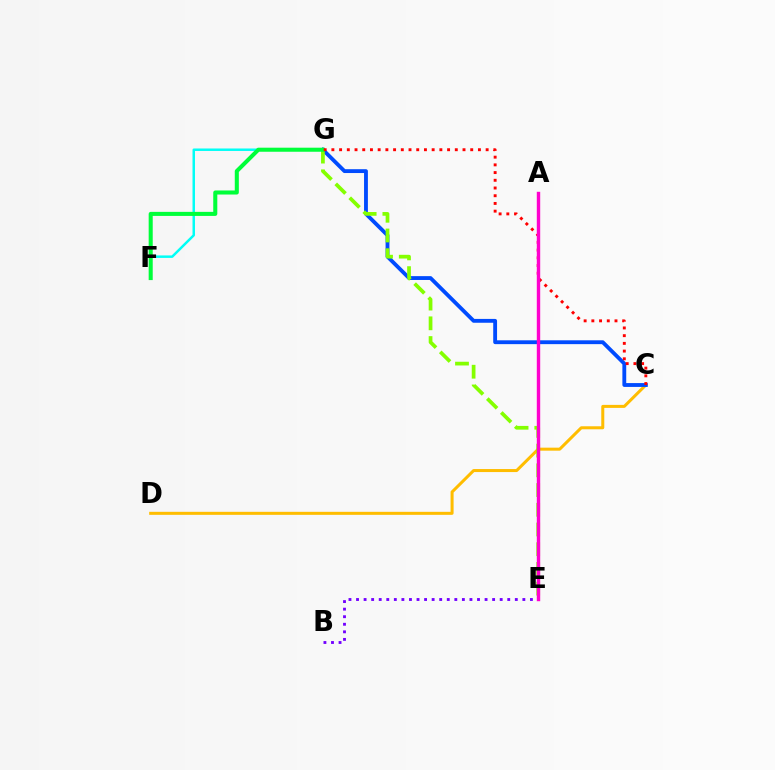{('F', 'G'): [{'color': '#00fff6', 'line_style': 'solid', 'thickness': 1.79}, {'color': '#00ff39', 'line_style': 'solid', 'thickness': 2.92}], ('C', 'D'): [{'color': '#ffbd00', 'line_style': 'solid', 'thickness': 2.17}], ('C', 'G'): [{'color': '#004bff', 'line_style': 'solid', 'thickness': 2.77}, {'color': '#ff0000', 'line_style': 'dotted', 'thickness': 2.1}], ('E', 'G'): [{'color': '#84ff00', 'line_style': 'dashed', 'thickness': 2.68}], ('B', 'E'): [{'color': '#7200ff', 'line_style': 'dotted', 'thickness': 2.05}], ('A', 'E'): [{'color': '#ff00cf', 'line_style': 'solid', 'thickness': 2.45}]}